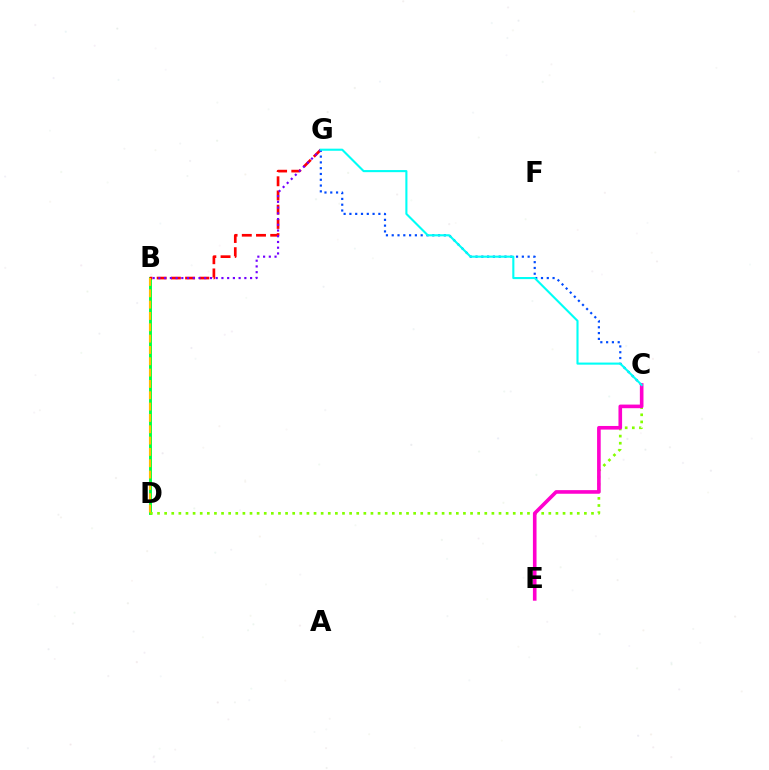{('B', 'D'): [{'color': '#00ff39', 'line_style': 'solid', 'thickness': 2.07}, {'color': '#ffbd00', 'line_style': 'dashed', 'thickness': 1.54}], ('B', 'G'): [{'color': '#ff0000', 'line_style': 'dashed', 'thickness': 1.93}, {'color': '#7200ff', 'line_style': 'dotted', 'thickness': 1.56}], ('C', 'G'): [{'color': '#004bff', 'line_style': 'dotted', 'thickness': 1.57}, {'color': '#00fff6', 'line_style': 'solid', 'thickness': 1.52}], ('C', 'D'): [{'color': '#84ff00', 'line_style': 'dotted', 'thickness': 1.93}], ('C', 'E'): [{'color': '#ff00cf', 'line_style': 'solid', 'thickness': 2.61}]}